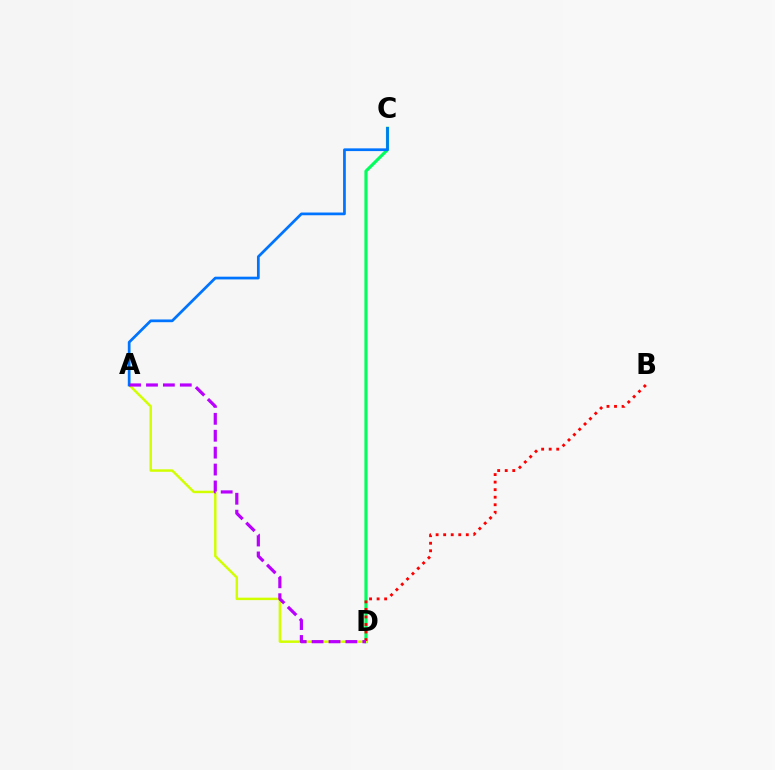{('C', 'D'): [{'color': '#00ff5c', 'line_style': 'solid', 'thickness': 2.26}], ('A', 'D'): [{'color': '#d1ff00', 'line_style': 'solid', 'thickness': 1.78}, {'color': '#b900ff', 'line_style': 'dashed', 'thickness': 2.3}], ('B', 'D'): [{'color': '#ff0000', 'line_style': 'dotted', 'thickness': 2.05}], ('A', 'C'): [{'color': '#0074ff', 'line_style': 'solid', 'thickness': 1.97}]}